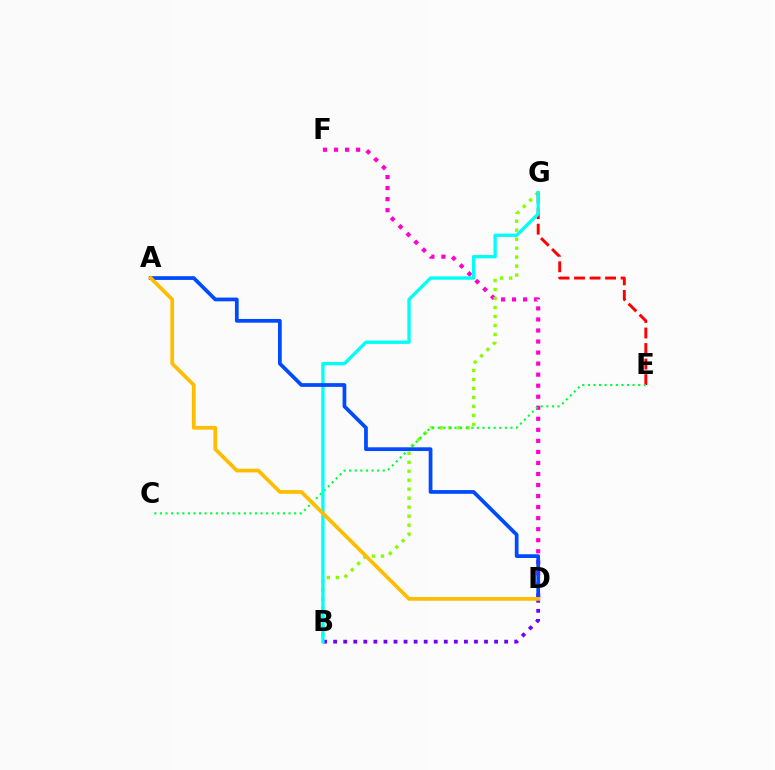{('B', 'D'): [{'color': '#7200ff', 'line_style': 'dotted', 'thickness': 2.73}], ('D', 'F'): [{'color': '#ff00cf', 'line_style': 'dotted', 'thickness': 3.0}], ('B', 'G'): [{'color': '#84ff00', 'line_style': 'dotted', 'thickness': 2.44}, {'color': '#00fff6', 'line_style': 'solid', 'thickness': 2.4}], ('E', 'G'): [{'color': '#ff0000', 'line_style': 'dashed', 'thickness': 2.11}], ('C', 'E'): [{'color': '#00ff39', 'line_style': 'dotted', 'thickness': 1.52}], ('A', 'D'): [{'color': '#004bff', 'line_style': 'solid', 'thickness': 2.69}, {'color': '#ffbd00', 'line_style': 'solid', 'thickness': 2.69}]}